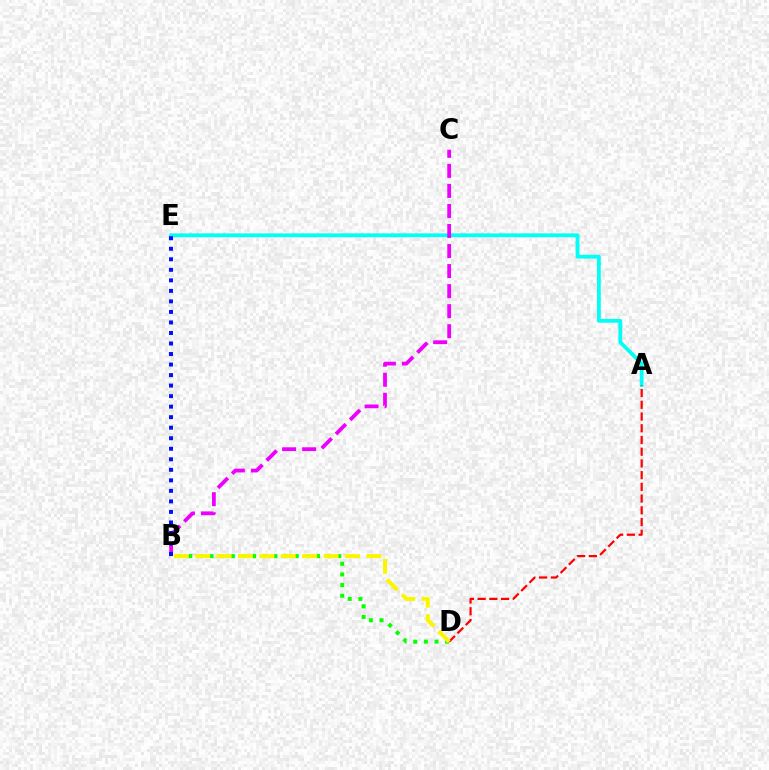{('A', 'E'): [{'color': '#00fff6', 'line_style': 'solid', 'thickness': 2.73}], ('B', 'C'): [{'color': '#ee00ff', 'line_style': 'dashed', 'thickness': 2.72}], ('B', 'D'): [{'color': '#08ff00', 'line_style': 'dotted', 'thickness': 2.89}, {'color': '#fcf500', 'line_style': 'dashed', 'thickness': 2.91}], ('B', 'E'): [{'color': '#0010ff', 'line_style': 'dotted', 'thickness': 2.86}], ('A', 'D'): [{'color': '#ff0000', 'line_style': 'dashed', 'thickness': 1.59}]}